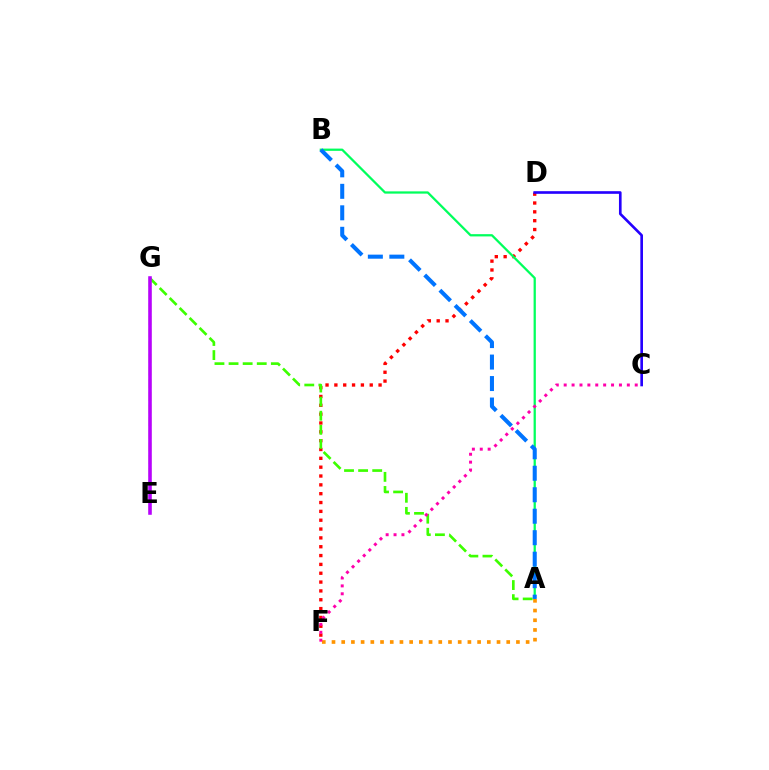{('D', 'F'): [{'color': '#ff0000', 'line_style': 'dotted', 'thickness': 2.4}], ('E', 'G'): [{'color': '#d1ff00', 'line_style': 'dashed', 'thickness': 1.72}, {'color': '#00fff6', 'line_style': 'solid', 'thickness': 1.52}, {'color': '#b900ff', 'line_style': 'solid', 'thickness': 2.56}], ('C', 'D'): [{'color': '#2500ff', 'line_style': 'solid', 'thickness': 1.9}], ('A', 'G'): [{'color': '#3dff00', 'line_style': 'dashed', 'thickness': 1.92}], ('A', 'B'): [{'color': '#00ff5c', 'line_style': 'solid', 'thickness': 1.63}, {'color': '#0074ff', 'line_style': 'dashed', 'thickness': 2.92}], ('A', 'F'): [{'color': '#ff9400', 'line_style': 'dotted', 'thickness': 2.64}], ('C', 'F'): [{'color': '#ff00ac', 'line_style': 'dotted', 'thickness': 2.14}]}